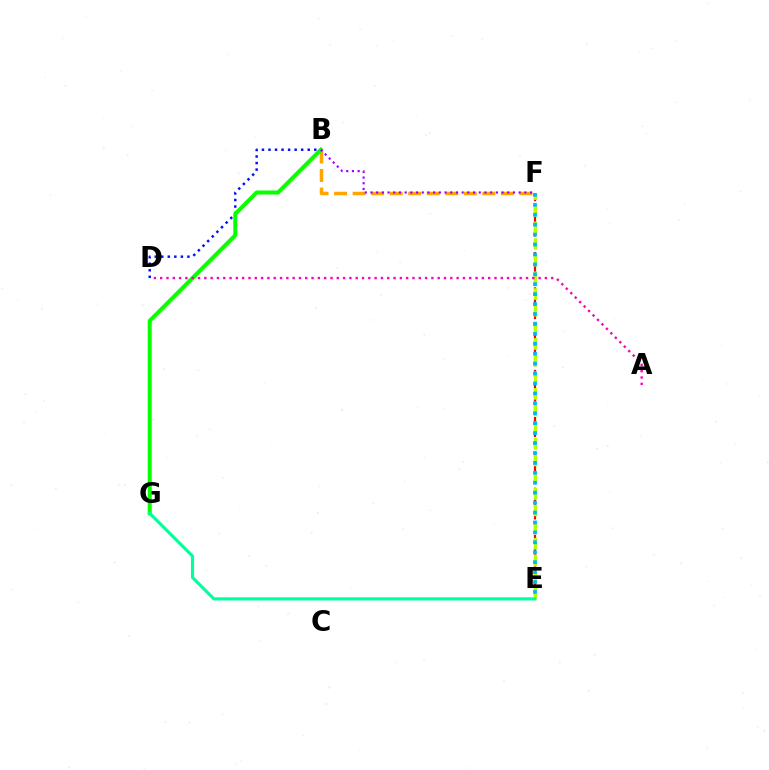{('E', 'F'): [{'color': '#ff0000', 'line_style': 'dashed', 'thickness': 1.6}, {'color': '#b3ff00', 'line_style': 'dashed', 'thickness': 2.26}, {'color': '#00b5ff', 'line_style': 'dotted', 'thickness': 2.7}], ('B', 'F'): [{'color': '#ffa500', 'line_style': 'dashed', 'thickness': 2.52}, {'color': '#9b00ff', 'line_style': 'dotted', 'thickness': 1.55}], ('B', 'D'): [{'color': '#0010ff', 'line_style': 'dotted', 'thickness': 1.78}], ('B', 'G'): [{'color': '#08ff00', 'line_style': 'solid', 'thickness': 2.89}], ('E', 'G'): [{'color': '#00ff9d', 'line_style': 'solid', 'thickness': 2.25}], ('A', 'D'): [{'color': '#ff00bd', 'line_style': 'dotted', 'thickness': 1.71}]}